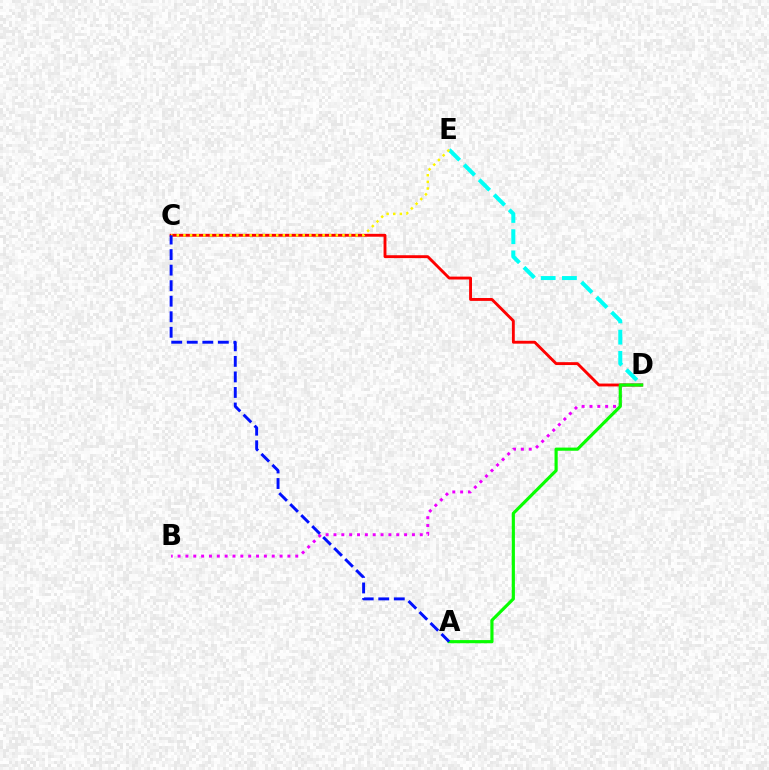{('D', 'E'): [{'color': '#00fff6', 'line_style': 'dashed', 'thickness': 2.88}], ('C', 'D'): [{'color': '#ff0000', 'line_style': 'solid', 'thickness': 2.07}], ('B', 'D'): [{'color': '#ee00ff', 'line_style': 'dotted', 'thickness': 2.13}], ('C', 'E'): [{'color': '#fcf500', 'line_style': 'dotted', 'thickness': 1.8}], ('A', 'D'): [{'color': '#08ff00', 'line_style': 'solid', 'thickness': 2.27}], ('A', 'C'): [{'color': '#0010ff', 'line_style': 'dashed', 'thickness': 2.11}]}